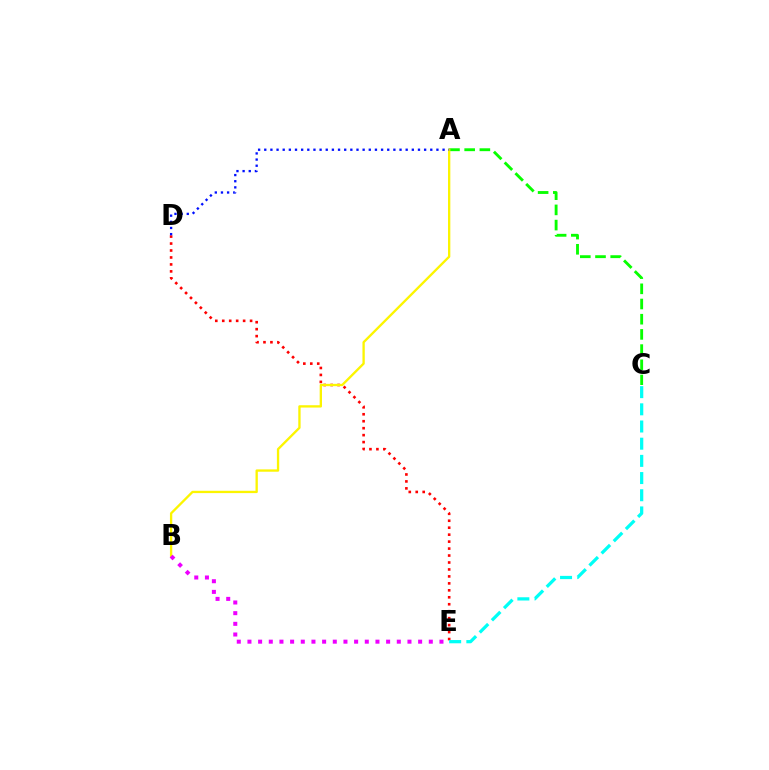{('D', 'E'): [{'color': '#ff0000', 'line_style': 'dotted', 'thickness': 1.89}], ('A', 'C'): [{'color': '#08ff00', 'line_style': 'dashed', 'thickness': 2.06}], ('A', 'B'): [{'color': '#fcf500', 'line_style': 'solid', 'thickness': 1.67}], ('A', 'D'): [{'color': '#0010ff', 'line_style': 'dotted', 'thickness': 1.67}], ('B', 'E'): [{'color': '#ee00ff', 'line_style': 'dotted', 'thickness': 2.9}], ('C', 'E'): [{'color': '#00fff6', 'line_style': 'dashed', 'thickness': 2.33}]}